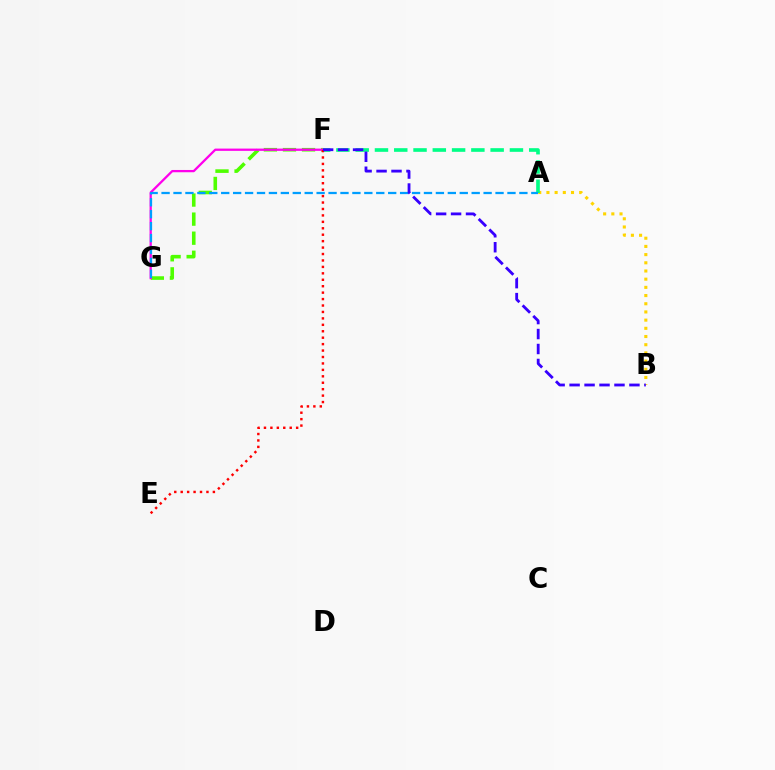{('A', 'B'): [{'color': '#ffd500', 'line_style': 'dotted', 'thickness': 2.23}], ('A', 'F'): [{'color': '#00ff86', 'line_style': 'dashed', 'thickness': 2.62}], ('F', 'G'): [{'color': '#4fff00', 'line_style': 'dashed', 'thickness': 2.59}, {'color': '#ff00ed', 'line_style': 'solid', 'thickness': 1.64}], ('A', 'G'): [{'color': '#009eff', 'line_style': 'dashed', 'thickness': 1.62}], ('E', 'F'): [{'color': '#ff0000', 'line_style': 'dotted', 'thickness': 1.75}], ('B', 'F'): [{'color': '#3700ff', 'line_style': 'dashed', 'thickness': 2.03}]}